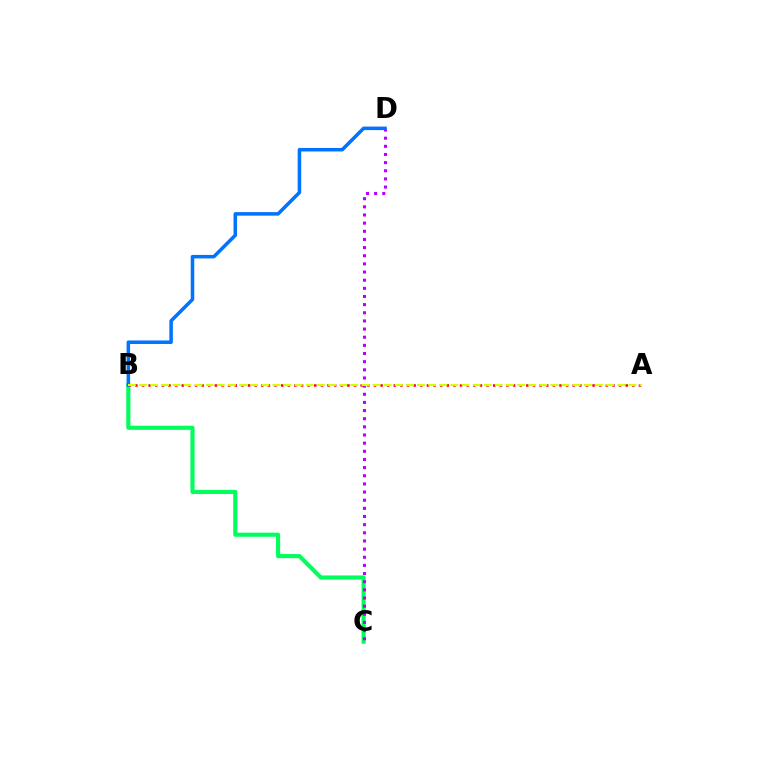{('B', 'C'): [{'color': '#00ff5c', 'line_style': 'solid', 'thickness': 2.97}], ('A', 'B'): [{'color': '#ff0000', 'line_style': 'dotted', 'thickness': 1.8}, {'color': '#d1ff00', 'line_style': 'dashed', 'thickness': 1.51}], ('C', 'D'): [{'color': '#b900ff', 'line_style': 'dotted', 'thickness': 2.21}], ('B', 'D'): [{'color': '#0074ff', 'line_style': 'solid', 'thickness': 2.53}]}